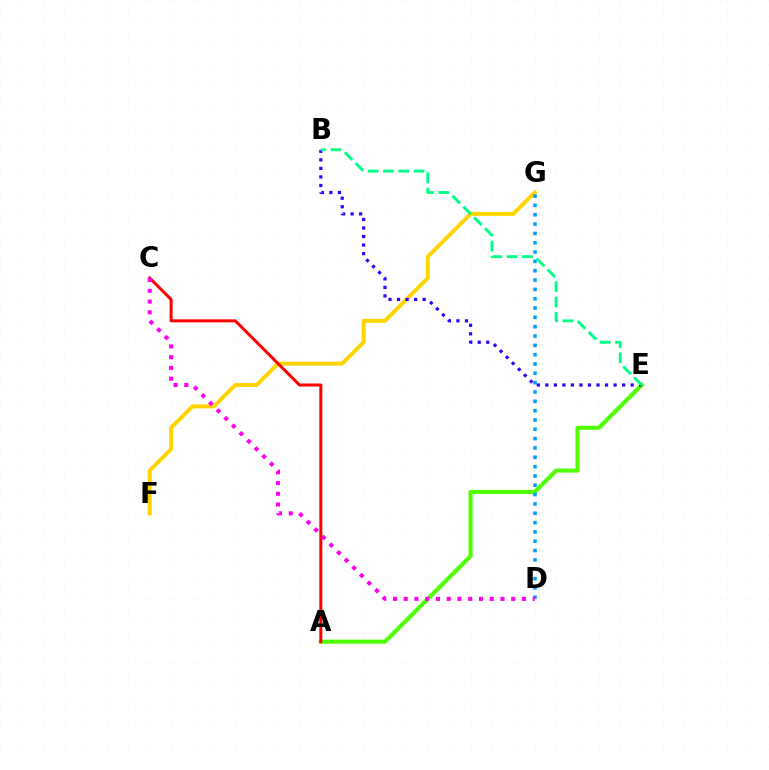{('F', 'G'): [{'color': '#ffd500', 'line_style': 'solid', 'thickness': 2.86}], ('A', 'E'): [{'color': '#4fff00', 'line_style': 'solid', 'thickness': 2.93}], ('D', 'G'): [{'color': '#009eff', 'line_style': 'dotted', 'thickness': 2.53}], ('A', 'C'): [{'color': '#ff0000', 'line_style': 'solid', 'thickness': 2.16}], ('C', 'D'): [{'color': '#ff00ed', 'line_style': 'dotted', 'thickness': 2.92}], ('B', 'E'): [{'color': '#3700ff', 'line_style': 'dotted', 'thickness': 2.32}, {'color': '#00ff86', 'line_style': 'dashed', 'thickness': 2.09}]}